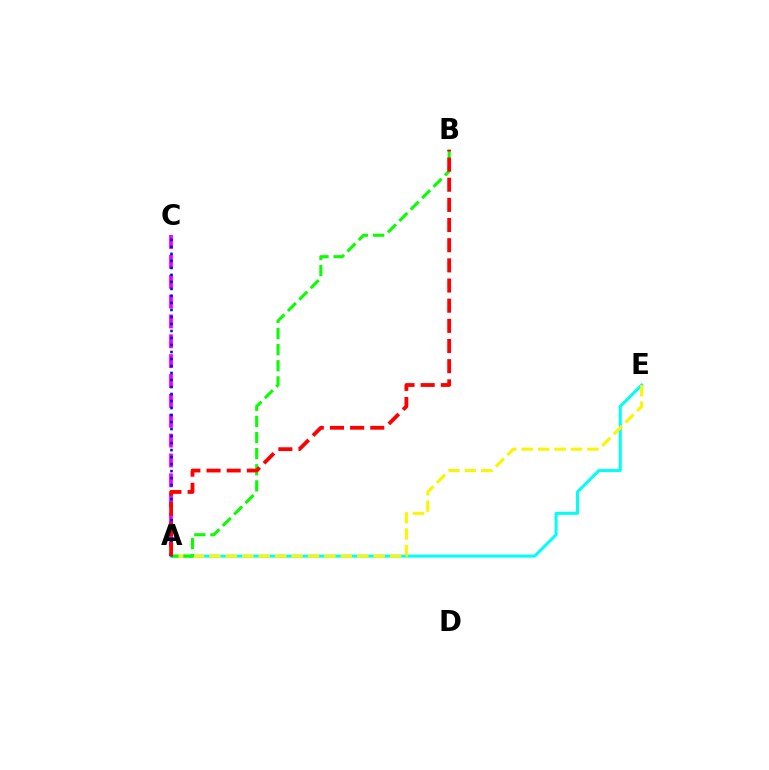{('A', 'E'): [{'color': '#00fff6', 'line_style': 'solid', 'thickness': 2.17}, {'color': '#fcf500', 'line_style': 'dashed', 'thickness': 2.23}], ('A', 'C'): [{'color': '#ee00ff', 'line_style': 'dashed', 'thickness': 2.7}, {'color': '#0010ff', 'line_style': 'dotted', 'thickness': 1.9}], ('A', 'B'): [{'color': '#08ff00', 'line_style': 'dashed', 'thickness': 2.19}, {'color': '#ff0000', 'line_style': 'dashed', 'thickness': 2.74}]}